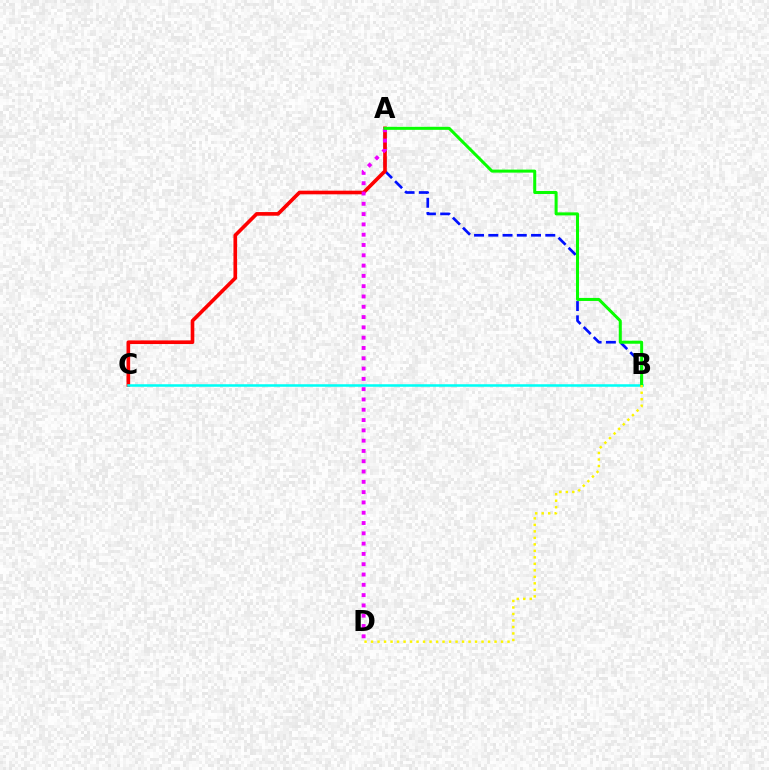{('A', 'B'): [{'color': '#0010ff', 'line_style': 'dashed', 'thickness': 1.94}, {'color': '#08ff00', 'line_style': 'solid', 'thickness': 2.18}], ('A', 'C'): [{'color': '#ff0000', 'line_style': 'solid', 'thickness': 2.62}], ('A', 'D'): [{'color': '#ee00ff', 'line_style': 'dotted', 'thickness': 2.8}], ('B', 'C'): [{'color': '#00fff6', 'line_style': 'solid', 'thickness': 1.83}], ('B', 'D'): [{'color': '#fcf500', 'line_style': 'dotted', 'thickness': 1.77}]}